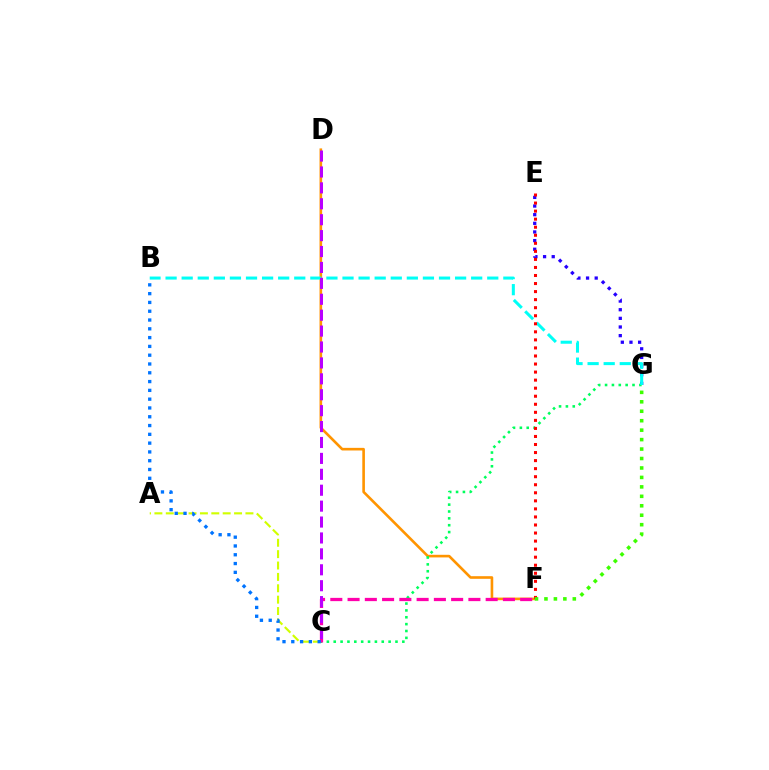{('A', 'C'): [{'color': '#d1ff00', 'line_style': 'dashed', 'thickness': 1.55}], ('E', 'G'): [{'color': '#2500ff', 'line_style': 'dotted', 'thickness': 2.35}], ('D', 'F'): [{'color': '#ff9400', 'line_style': 'solid', 'thickness': 1.89}], ('C', 'G'): [{'color': '#00ff5c', 'line_style': 'dotted', 'thickness': 1.86}], ('C', 'F'): [{'color': '#ff00ac', 'line_style': 'dashed', 'thickness': 2.34}], ('B', 'C'): [{'color': '#0074ff', 'line_style': 'dotted', 'thickness': 2.39}], ('B', 'G'): [{'color': '#00fff6', 'line_style': 'dashed', 'thickness': 2.18}], ('E', 'F'): [{'color': '#ff0000', 'line_style': 'dotted', 'thickness': 2.19}], ('F', 'G'): [{'color': '#3dff00', 'line_style': 'dotted', 'thickness': 2.57}], ('C', 'D'): [{'color': '#b900ff', 'line_style': 'dashed', 'thickness': 2.16}]}